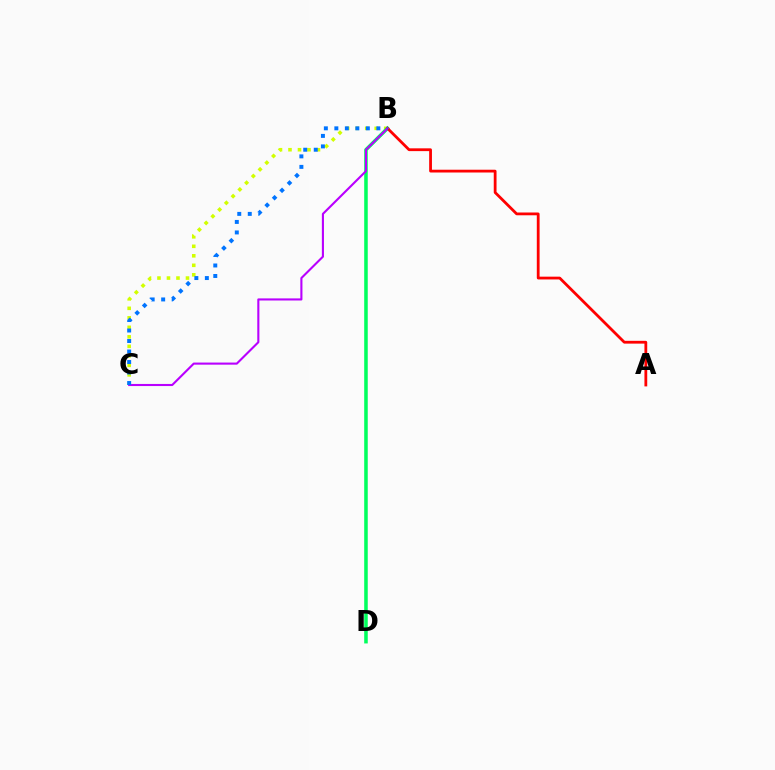{('B', 'C'): [{'color': '#d1ff00', 'line_style': 'dotted', 'thickness': 2.58}, {'color': '#b900ff', 'line_style': 'solid', 'thickness': 1.52}, {'color': '#0074ff', 'line_style': 'dotted', 'thickness': 2.85}], ('B', 'D'): [{'color': '#00ff5c', 'line_style': 'solid', 'thickness': 2.55}], ('A', 'B'): [{'color': '#ff0000', 'line_style': 'solid', 'thickness': 2.01}]}